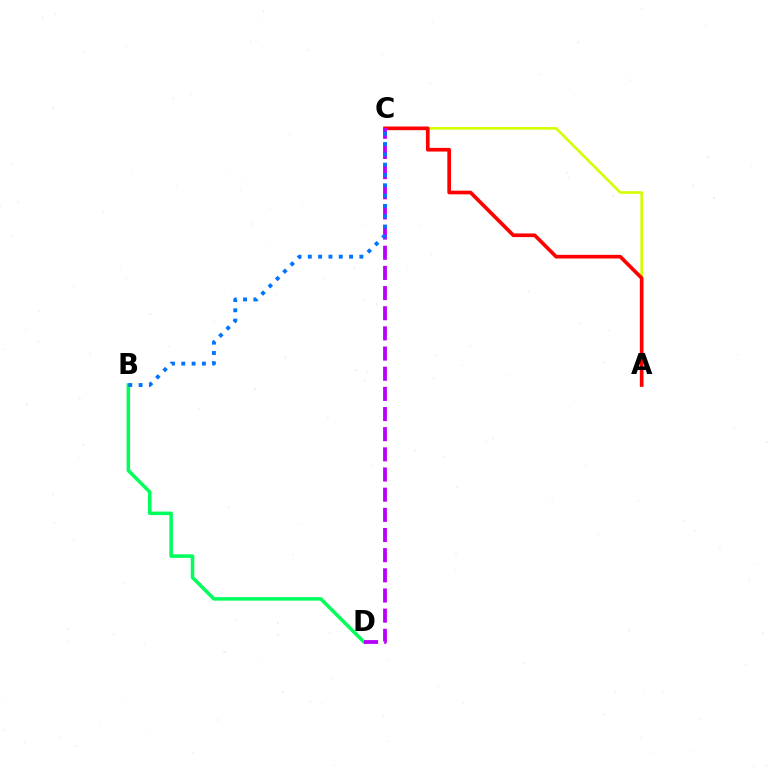{('A', 'C'): [{'color': '#d1ff00', 'line_style': 'solid', 'thickness': 1.87}, {'color': '#ff0000', 'line_style': 'solid', 'thickness': 2.64}], ('B', 'D'): [{'color': '#00ff5c', 'line_style': 'solid', 'thickness': 2.52}], ('C', 'D'): [{'color': '#b900ff', 'line_style': 'dashed', 'thickness': 2.74}], ('B', 'C'): [{'color': '#0074ff', 'line_style': 'dotted', 'thickness': 2.8}]}